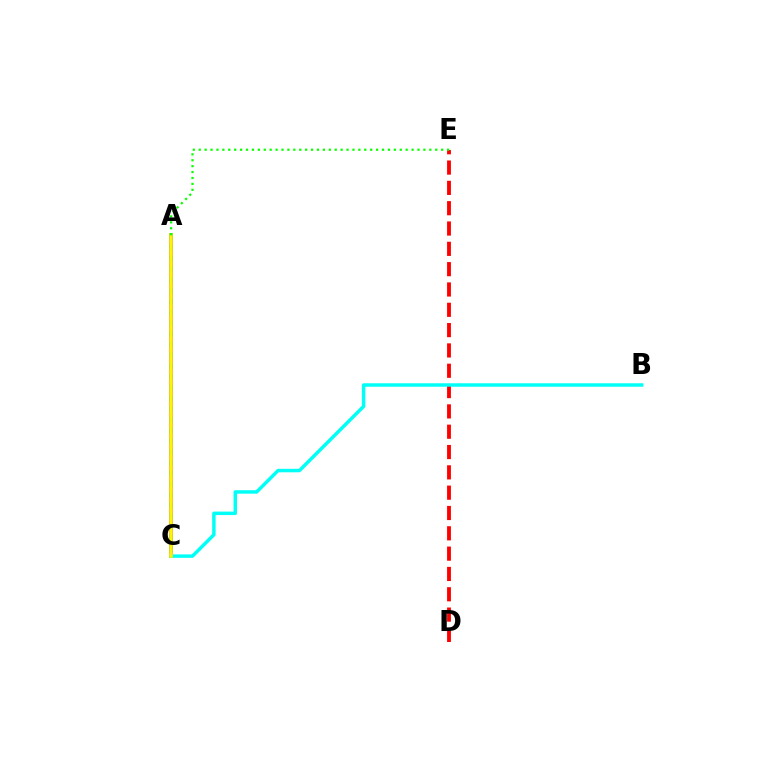{('A', 'C'): [{'color': '#0010ff', 'line_style': 'solid', 'thickness': 2.63}, {'color': '#ee00ff', 'line_style': 'dotted', 'thickness': 2.92}, {'color': '#fcf500', 'line_style': 'solid', 'thickness': 2.63}], ('D', 'E'): [{'color': '#ff0000', 'line_style': 'dashed', 'thickness': 2.76}], ('B', 'C'): [{'color': '#00fff6', 'line_style': 'solid', 'thickness': 2.49}], ('A', 'E'): [{'color': '#08ff00', 'line_style': 'dotted', 'thickness': 1.61}]}